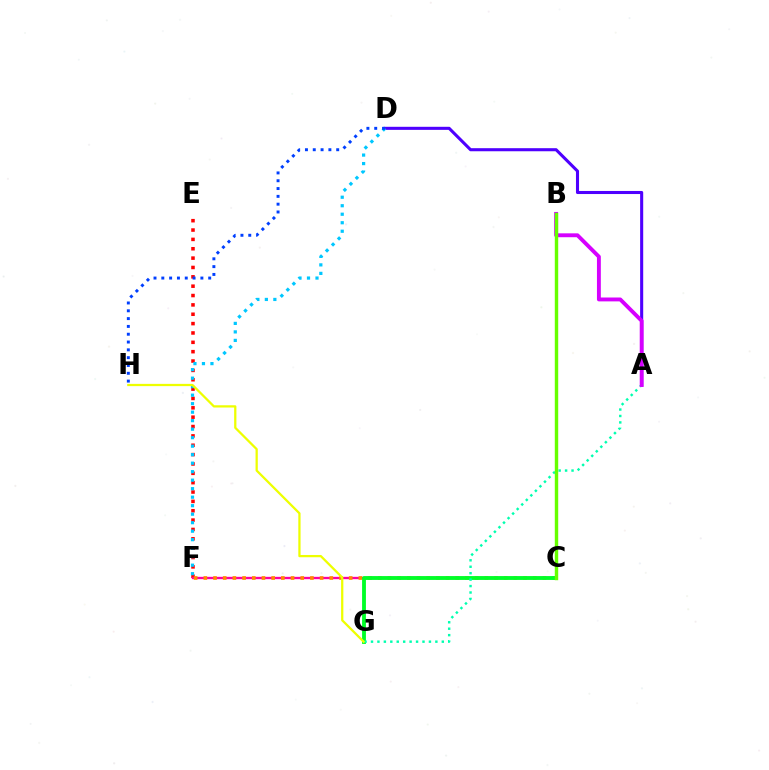{('E', 'F'): [{'color': '#ff0000', 'line_style': 'dotted', 'thickness': 2.54}], ('A', 'D'): [{'color': '#4f00ff', 'line_style': 'solid', 'thickness': 2.21}], ('C', 'F'): [{'color': '#ff00a0', 'line_style': 'solid', 'thickness': 1.68}, {'color': '#ff8800', 'line_style': 'dotted', 'thickness': 2.63}], ('C', 'G'): [{'color': '#00ff27', 'line_style': 'solid', 'thickness': 2.76}], ('D', 'F'): [{'color': '#00c7ff', 'line_style': 'dotted', 'thickness': 2.31}], ('A', 'G'): [{'color': '#00ffaf', 'line_style': 'dotted', 'thickness': 1.75}], ('A', 'B'): [{'color': '#d600ff', 'line_style': 'solid', 'thickness': 2.8}], ('D', 'H'): [{'color': '#003fff', 'line_style': 'dotted', 'thickness': 2.12}], ('G', 'H'): [{'color': '#eeff00', 'line_style': 'solid', 'thickness': 1.63}], ('B', 'C'): [{'color': '#66ff00', 'line_style': 'solid', 'thickness': 2.46}]}